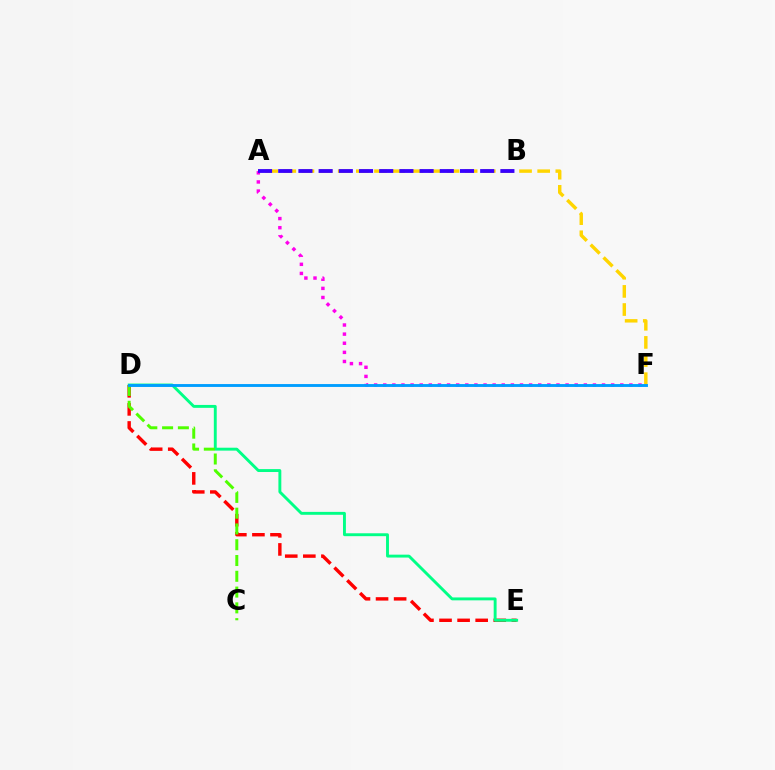{('A', 'F'): [{'color': '#ff00ed', 'line_style': 'dotted', 'thickness': 2.48}, {'color': '#ffd500', 'line_style': 'dashed', 'thickness': 2.46}], ('D', 'E'): [{'color': '#ff0000', 'line_style': 'dashed', 'thickness': 2.46}, {'color': '#00ff86', 'line_style': 'solid', 'thickness': 2.09}], ('C', 'D'): [{'color': '#4fff00', 'line_style': 'dashed', 'thickness': 2.14}], ('D', 'F'): [{'color': '#009eff', 'line_style': 'solid', 'thickness': 2.07}], ('A', 'B'): [{'color': '#3700ff', 'line_style': 'dashed', 'thickness': 2.74}]}